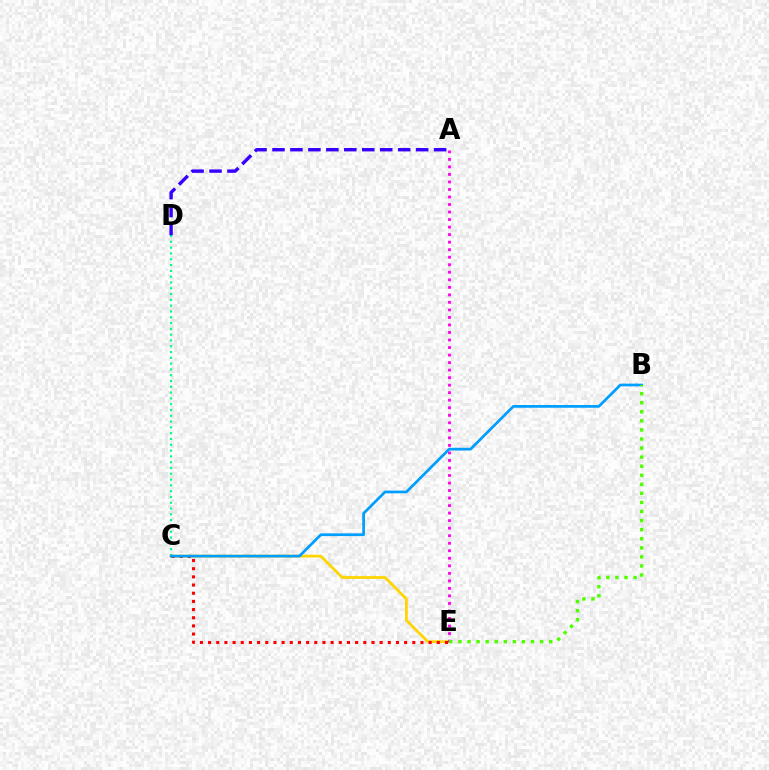{('C', 'D'): [{'color': '#00ff86', 'line_style': 'dotted', 'thickness': 1.58}], ('C', 'E'): [{'color': '#ffd500', 'line_style': 'solid', 'thickness': 1.99}, {'color': '#ff0000', 'line_style': 'dotted', 'thickness': 2.22}], ('A', 'E'): [{'color': '#ff00ed', 'line_style': 'dotted', 'thickness': 2.05}], ('B', 'C'): [{'color': '#009eff', 'line_style': 'solid', 'thickness': 1.96}], ('B', 'E'): [{'color': '#4fff00', 'line_style': 'dotted', 'thickness': 2.46}], ('A', 'D'): [{'color': '#3700ff', 'line_style': 'dashed', 'thickness': 2.44}]}